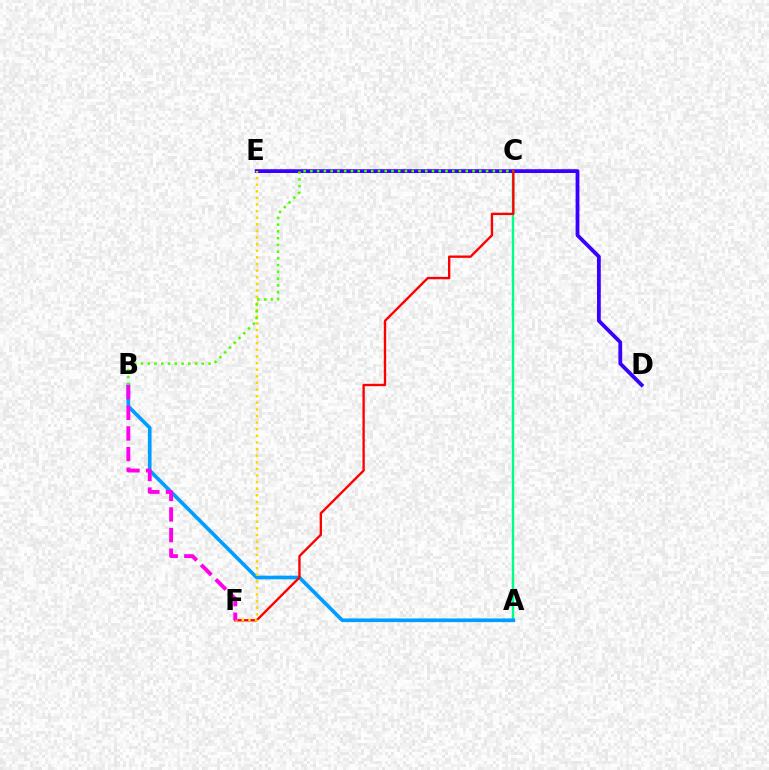{('A', 'C'): [{'color': '#00ff86', 'line_style': 'solid', 'thickness': 1.74}], ('A', 'B'): [{'color': '#009eff', 'line_style': 'solid', 'thickness': 2.64}], ('D', 'E'): [{'color': '#3700ff', 'line_style': 'solid', 'thickness': 2.73}], ('C', 'F'): [{'color': '#ff0000', 'line_style': 'solid', 'thickness': 1.69}], ('E', 'F'): [{'color': '#ffd500', 'line_style': 'dotted', 'thickness': 1.8}], ('B', 'F'): [{'color': '#ff00ed', 'line_style': 'dashed', 'thickness': 2.8}], ('B', 'C'): [{'color': '#4fff00', 'line_style': 'dotted', 'thickness': 1.84}]}